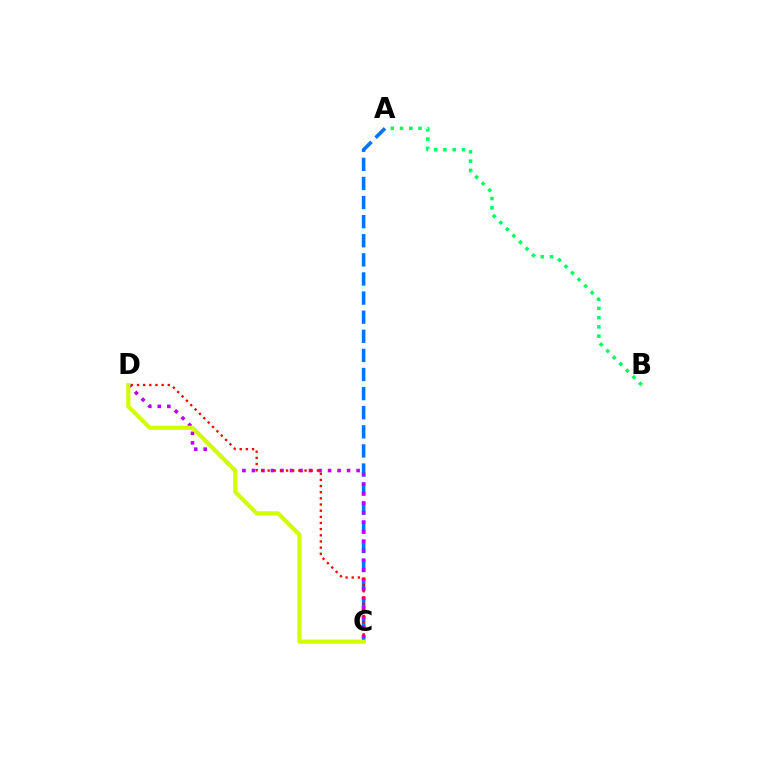{('A', 'C'): [{'color': '#0074ff', 'line_style': 'dashed', 'thickness': 2.6}], ('A', 'B'): [{'color': '#00ff5c', 'line_style': 'dotted', 'thickness': 2.52}], ('C', 'D'): [{'color': '#b900ff', 'line_style': 'dotted', 'thickness': 2.59}, {'color': '#ff0000', 'line_style': 'dotted', 'thickness': 1.67}, {'color': '#d1ff00', 'line_style': 'solid', 'thickness': 2.99}]}